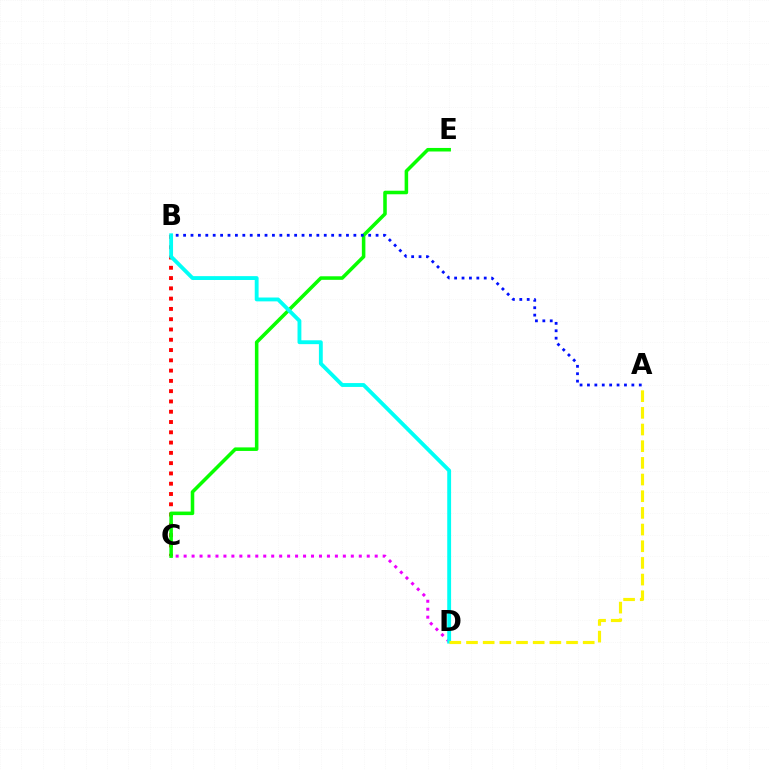{('B', 'C'): [{'color': '#ff0000', 'line_style': 'dotted', 'thickness': 2.79}], ('C', 'D'): [{'color': '#ee00ff', 'line_style': 'dotted', 'thickness': 2.16}], ('C', 'E'): [{'color': '#08ff00', 'line_style': 'solid', 'thickness': 2.55}], ('B', 'D'): [{'color': '#00fff6', 'line_style': 'solid', 'thickness': 2.78}], ('A', 'D'): [{'color': '#fcf500', 'line_style': 'dashed', 'thickness': 2.27}], ('A', 'B'): [{'color': '#0010ff', 'line_style': 'dotted', 'thickness': 2.01}]}